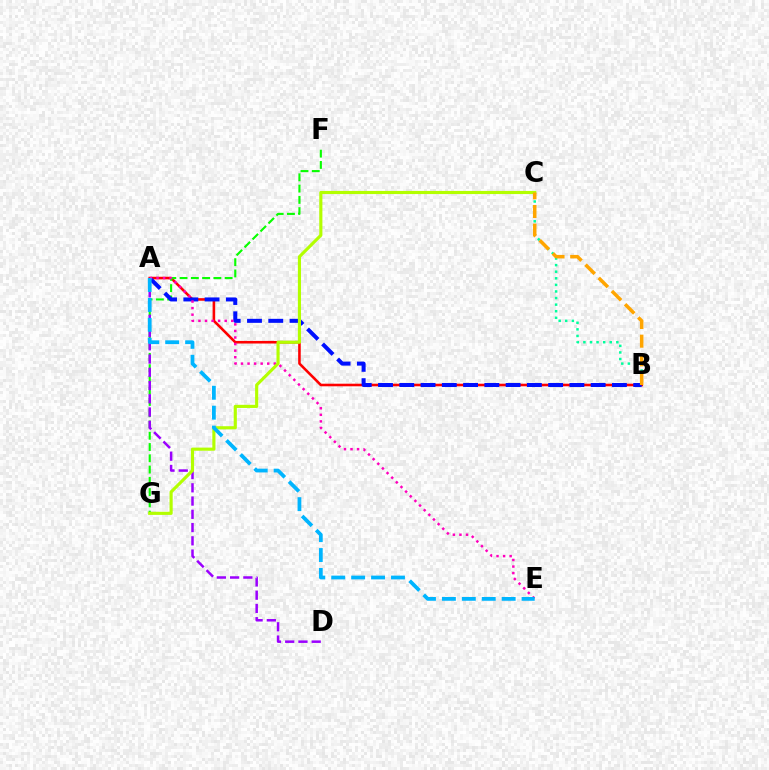{('A', 'B'): [{'color': '#ff0000', 'line_style': 'solid', 'thickness': 1.86}, {'color': '#0010ff', 'line_style': 'dashed', 'thickness': 2.89}], ('F', 'G'): [{'color': '#08ff00', 'line_style': 'dashed', 'thickness': 1.53}], ('A', 'D'): [{'color': '#9b00ff', 'line_style': 'dashed', 'thickness': 1.8}], ('A', 'E'): [{'color': '#ff00bd', 'line_style': 'dotted', 'thickness': 1.78}, {'color': '#00b5ff', 'line_style': 'dashed', 'thickness': 2.71}], ('B', 'C'): [{'color': '#00ff9d', 'line_style': 'dotted', 'thickness': 1.79}, {'color': '#ffa500', 'line_style': 'dashed', 'thickness': 2.53}], ('C', 'G'): [{'color': '#b3ff00', 'line_style': 'solid', 'thickness': 2.26}]}